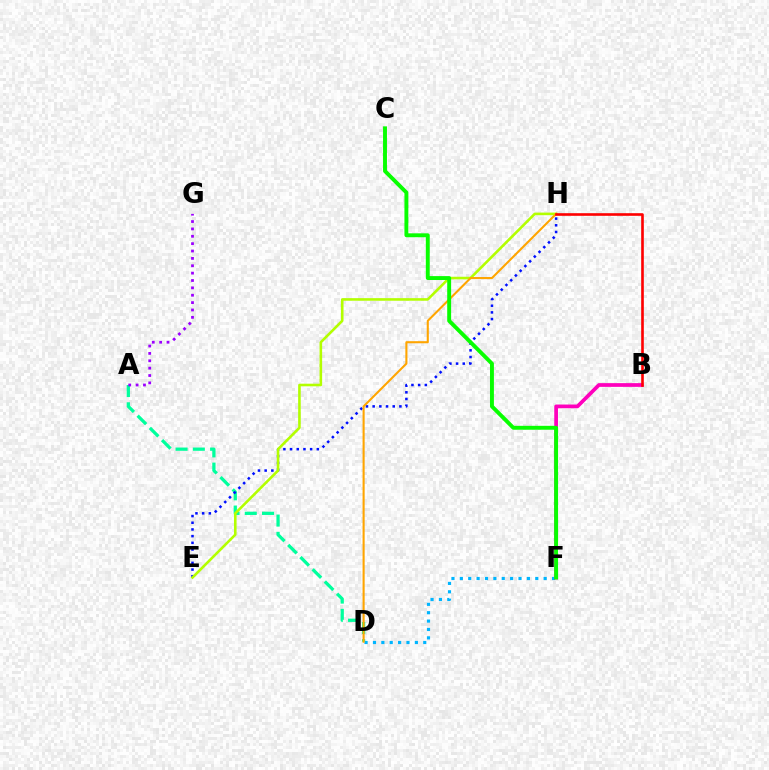{('D', 'F'): [{'color': '#00b5ff', 'line_style': 'dotted', 'thickness': 2.28}], ('A', 'D'): [{'color': '#00ff9d', 'line_style': 'dashed', 'thickness': 2.35}], ('B', 'F'): [{'color': '#ff00bd', 'line_style': 'solid', 'thickness': 2.68}], ('E', 'H'): [{'color': '#0010ff', 'line_style': 'dotted', 'thickness': 1.82}, {'color': '#b3ff00', 'line_style': 'solid', 'thickness': 1.87}], ('D', 'H'): [{'color': '#ffa500', 'line_style': 'solid', 'thickness': 1.5}], ('B', 'H'): [{'color': '#ff0000', 'line_style': 'solid', 'thickness': 1.89}], ('A', 'G'): [{'color': '#9b00ff', 'line_style': 'dotted', 'thickness': 2.0}], ('C', 'F'): [{'color': '#08ff00', 'line_style': 'solid', 'thickness': 2.82}]}